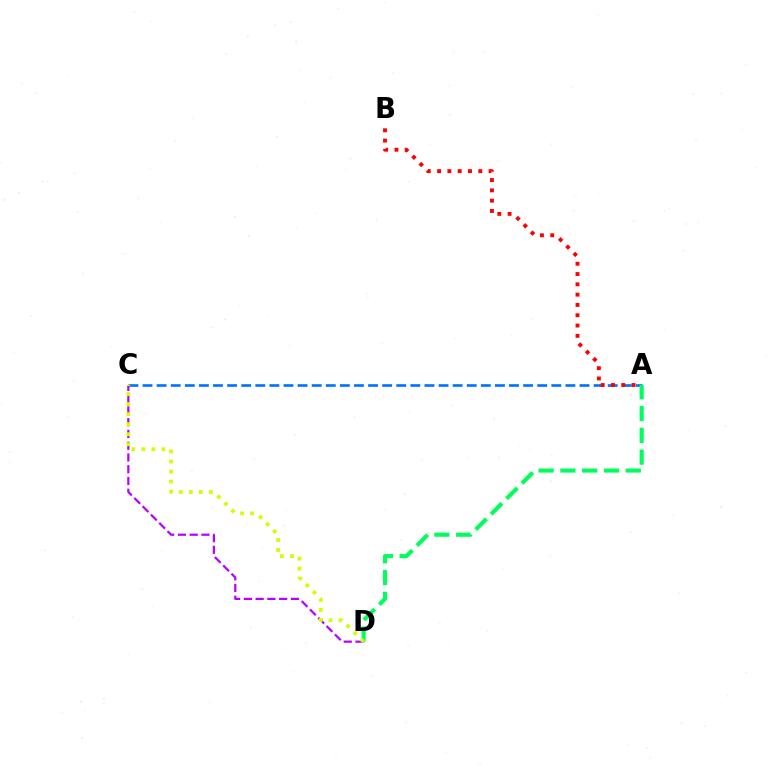{('A', 'C'): [{'color': '#0074ff', 'line_style': 'dashed', 'thickness': 1.91}], ('A', 'D'): [{'color': '#00ff5c', 'line_style': 'dashed', 'thickness': 2.96}], ('C', 'D'): [{'color': '#b900ff', 'line_style': 'dashed', 'thickness': 1.6}, {'color': '#d1ff00', 'line_style': 'dotted', 'thickness': 2.72}], ('A', 'B'): [{'color': '#ff0000', 'line_style': 'dotted', 'thickness': 2.8}]}